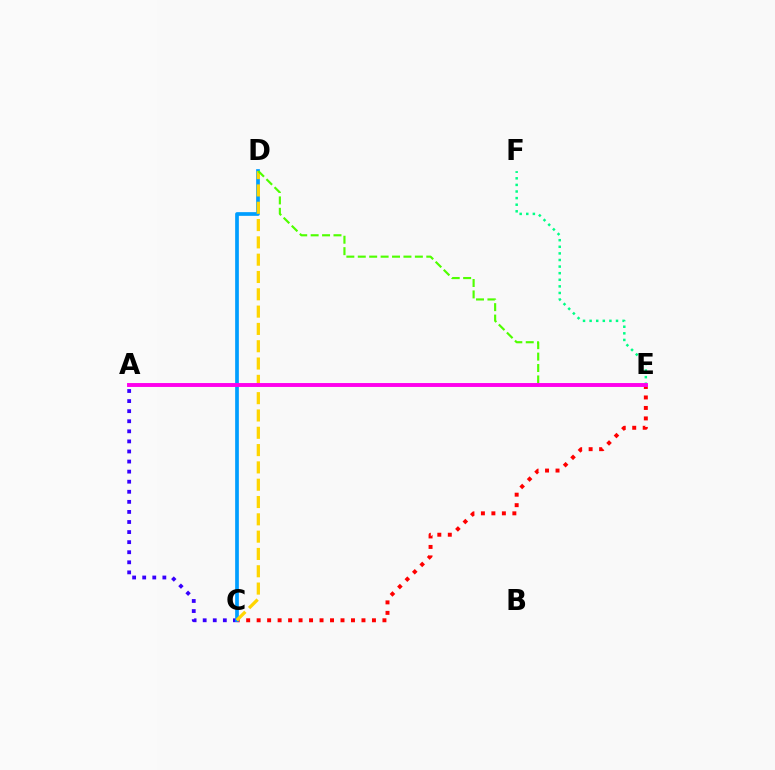{('C', 'E'): [{'color': '#ff0000', 'line_style': 'dotted', 'thickness': 2.85}], ('A', 'C'): [{'color': '#3700ff', 'line_style': 'dotted', 'thickness': 2.74}], ('C', 'D'): [{'color': '#009eff', 'line_style': 'solid', 'thickness': 2.67}, {'color': '#ffd500', 'line_style': 'dashed', 'thickness': 2.35}], ('D', 'E'): [{'color': '#4fff00', 'line_style': 'dashed', 'thickness': 1.55}], ('E', 'F'): [{'color': '#00ff86', 'line_style': 'dotted', 'thickness': 1.79}], ('A', 'E'): [{'color': '#ff00ed', 'line_style': 'solid', 'thickness': 2.81}]}